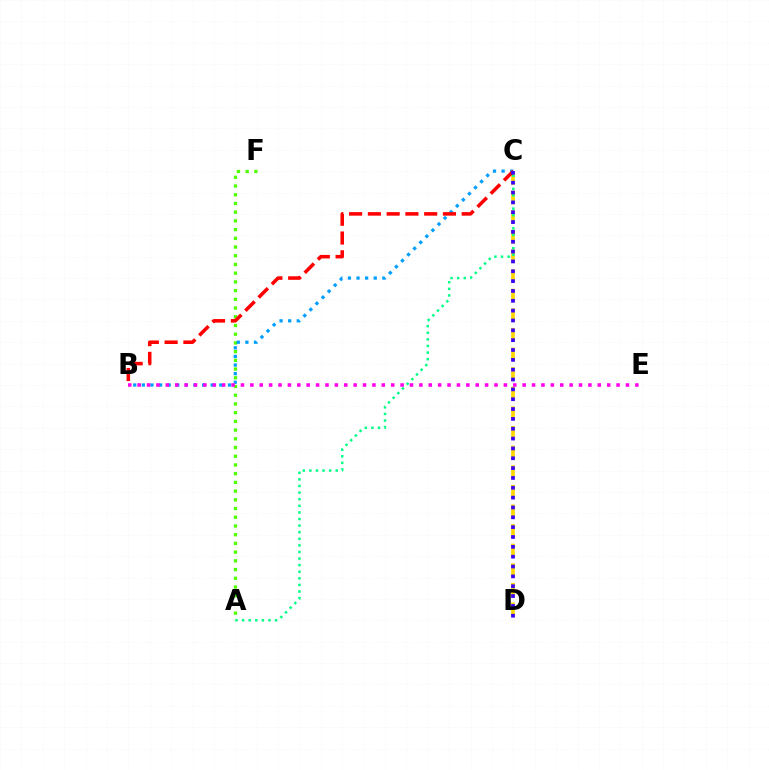{('C', 'D'): [{'color': '#ffd500', 'line_style': 'dashed', 'thickness': 2.66}, {'color': '#3700ff', 'line_style': 'dotted', 'thickness': 2.67}], ('A', 'F'): [{'color': '#4fff00', 'line_style': 'dotted', 'thickness': 2.37}], ('A', 'C'): [{'color': '#00ff86', 'line_style': 'dotted', 'thickness': 1.79}], ('B', 'C'): [{'color': '#009eff', 'line_style': 'dotted', 'thickness': 2.34}, {'color': '#ff0000', 'line_style': 'dashed', 'thickness': 2.55}], ('B', 'E'): [{'color': '#ff00ed', 'line_style': 'dotted', 'thickness': 2.55}]}